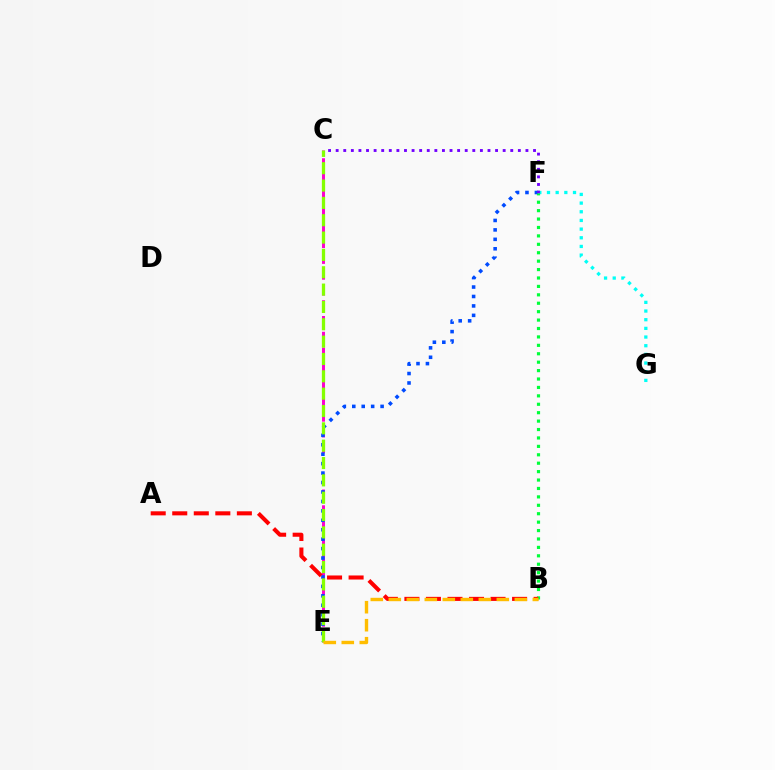{('C', 'E'): [{'color': '#ff00cf', 'line_style': 'dashed', 'thickness': 2.14}, {'color': '#84ff00', 'line_style': 'dashed', 'thickness': 2.36}], ('E', 'F'): [{'color': '#004bff', 'line_style': 'dotted', 'thickness': 2.57}], ('F', 'G'): [{'color': '#00fff6', 'line_style': 'dotted', 'thickness': 2.36}], ('C', 'F'): [{'color': '#7200ff', 'line_style': 'dotted', 'thickness': 2.06}], ('B', 'F'): [{'color': '#00ff39', 'line_style': 'dotted', 'thickness': 2.29}], ('A', 'B'): [{'color': '#ff0000', 'line_style': 'dashed', 'thickness': 2.93}], ('B', 'E'): [{'color': '#ffbd00', 'line_style': 'dashed', 'thickness': 2.45}]}